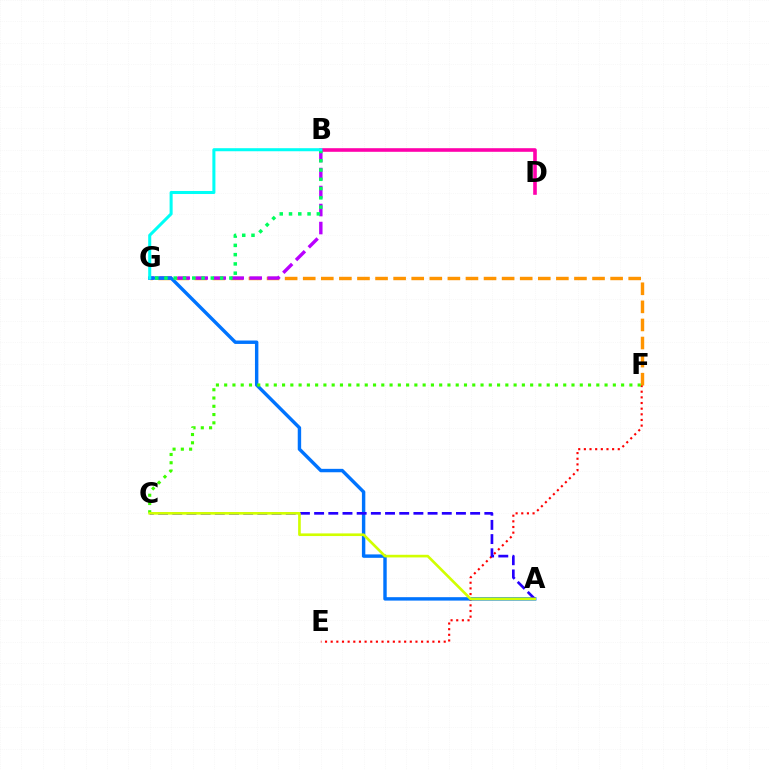{('E', 'F'): [{'color': '#ff0000', 'line_style': 'dotted', 'thickness': 1.54}], ('F', 'G'): [{'color': '#ff9400', 'line_style': 'dashed', 'thickness': 2.46}], ('B', 'G'): [{'color': '#b900ff', 'line_style': 'dashed', 'thickness': 2.45}, {'color': '#00ff5c', 'line_style': 'dotted', 'thickness': 2.52}, {'color': '#00fff6', 'line_style': 'solid', 'thickness': 2.19}], ('A', 'G'): [{'color': '#0074ff', 'line_style': 'solid', 'thickness': 2.46}], ('B', 'D'): [{'color': '#ff00ac', 'line_style': 'solid', 'thickness': 2.59}], ('A', 'C'): [{'color': '#2500ff', 'line_style': 'dashed', 'thickness': 1.93}, {'color': '#d1ff00', 'line_style': 'solid', 'thickness': 1.91}], ('C', 'F'): [{'color': '#3dff00', 'line_style': 'dotted', 'thickness': 2.25}]}